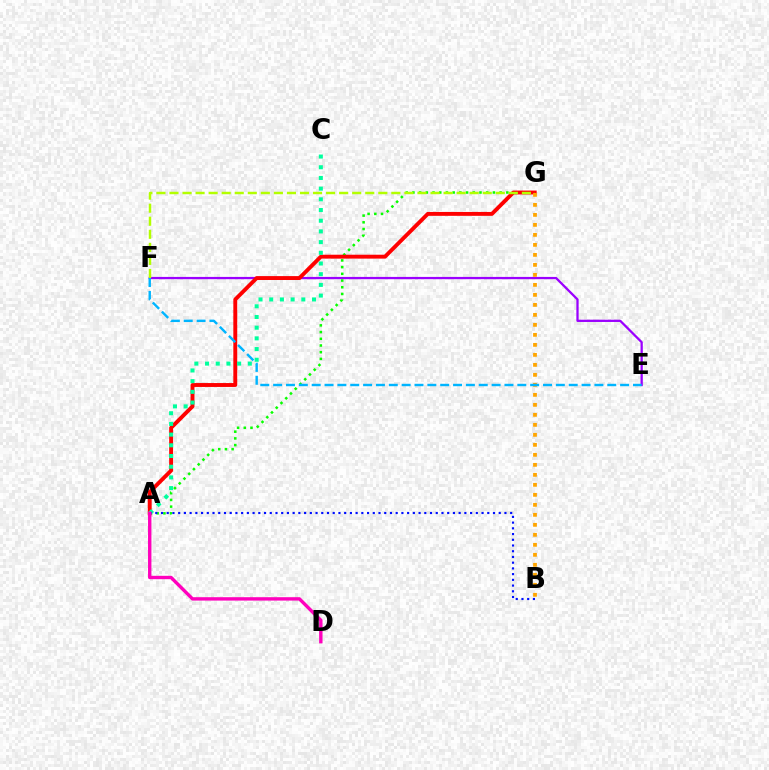{('E', 'F'): [{'color': '#9b00ff', 'line_style': 'solid', 'thickness': 1.64}, {'color': '#00b5ff', 'line_style': 'dashed', 'thickness': 1.75}], ('A', 'G'): [{'color': '#08ff00', 'line_style': 'dotted', 'thickness': 1.82}, {'color': '#ff0000', 'line_style': 'solid', 'thickness': 2.81}], ('A', 'C'): [{'color': '#00ff9d', 'line_style': 'dotted', 'thickness': 2.91}], ('A', 'B'): [{'color': '#0010ff', 'line_style': 'dotted', 'thickness': 1.56}], ('B', 'G'): [{'color': '#ffa500', 'line_style': 'dotted', 'thickness': 2.72}], ('F', 'G'): [{'color': '#b3ff00', 'line_style': 'dashed', 'thickness': 1.77}], ('A', 'D'): [{'color': '#ff00bd', 'line_style': 'solid', 'thickness': 2.44}]}